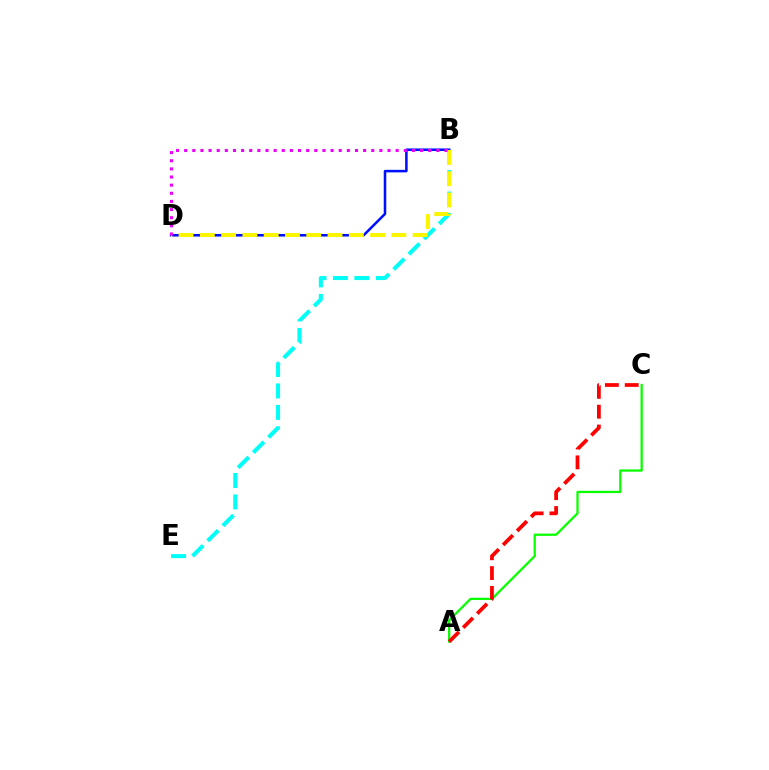{('A', 'C'): [{'color': '#08ff00', 'line_style': 'solid', 'thickness': 1.63}, {'color': '#ff0000', 'line_style': 'dashed', 'thickness': 2.7}], ('B', 'E'): [{'color': '#00fff6', 'line_style': 'dashed', 'thickness': 2.91}], ('B', 'D'): [{'color': '#0010ff', 'line_style': 'solid', 'thickness': 1.83}, {'color': '#fcf500', 'line_style': 'dashed', 'thickness': 2.89}, {'color': '#ee00ff', 'line_style': 'dotted', 'thickness': 2.21}]}